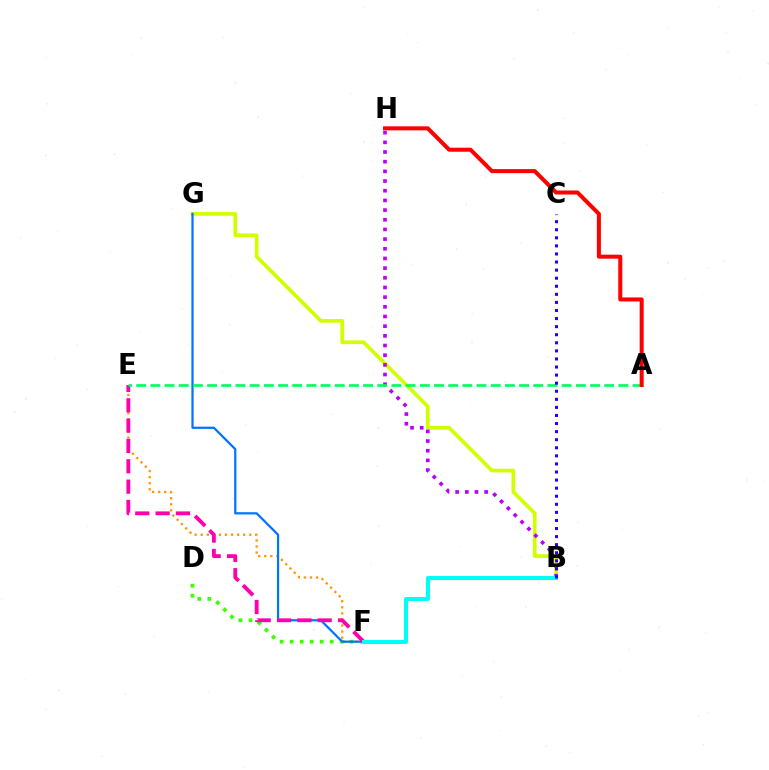{('B', 'G'): [{'color': '#d1ff00', 'line_style': 'solid', 'thickness': 2.67}], ('D', 'F'): [{'color': '#3dff00', 'line_style': 'dotted', 'thickness': 2.72}], ('E', 'F'): [{'color': '#ff9400', 'line_style': 'dotted', 'thickness': 1.65}, {'color': '#ff00ac', 'line_style': 'dashed', 'thickness': 2.76}], ('F', 'G'): [{'color': '#0074ff', 'line_style': 'solid', 'thickness': 1.61}], ('B', 'H'): [{'color': '#b900ff', 'line_style': 'dotted', 'thickness': 2.63}], ('B', 'F'): [{'color': '#00fff6', 'line_style': 'solid', 'thickness': 2.88}], ('A', 'E'): [{'color': '#00ff5c', 'line_style': 'dashed', 'thickness': 1.93}], ('A', 'H'): [{'color': '#ff0000', 'line_style': 'solid', 'thickness': 2.9}], ('B', 'C'): [{'color': '#2500ff', 'line_style': 'dotted', 'thickness': 2.19}]}